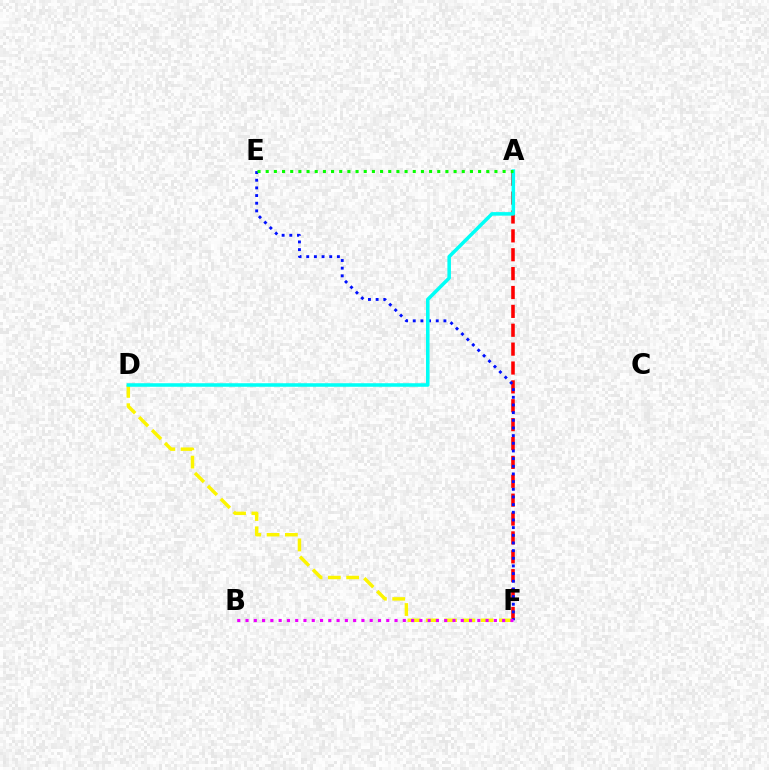{('A', 'F'): [{'color': '#ff0000', 'line_style': 'dashed', 'thickness': 2.56}], ('D', 'F'): [{'color': '#fcf500', 'line_style': 'dashed', 'thickness': 2.49}], ('E', 'F'): [{'color': '#0010ff', 'line_style': 'dotted', 'thickness': 2.08}], ('A', 'D'): [{'color': '#00fff6', 'line_style': 'solid', 'thickness': 2.55}], ('B', 'F'): [{'color': '#ee00ff', 'line_style': 'dotted', 'thickness': 2.25}], ('A', 'E'): [{'color': '#08ff00', 'line_style': 'dotted', 'thickness': 2.22}]}